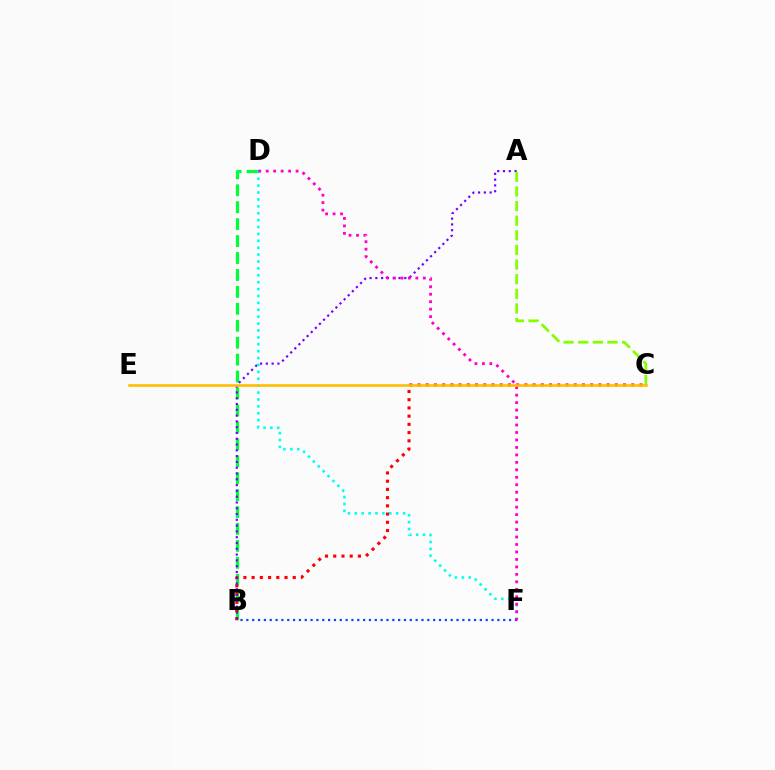{('B', 'D'): [{'color': '#00ff39', 'line_style': 'dashed', 'thickness': 2.3}], ('B', 'C'): [{'color': '#ff0000', 'line_style': 'dotted', 'thickness': 2.23}], ('A', 'B'): [{'color': '#7200ff', 'line_style': 'dotted', 'thickness': 1.57}], ('D', 'F'): [{'color': '#00fff6', 'line_style': 'dotted', 'thickness': 1.87}, {'color': '#ff00cf', 'line_style': 'dotted', 'thickness': 2.03}], ('A', 'C'): [{'color': '#84ff00', 'line_style': 'dashed', 'thickness': 1.99}], ('B', 'F'): [{'color': '#004bff', 'line_style': 'dotted', 'thickness': 1.59}], ('C', 'E'): [{'color': '#ffbd00', 'line_style': 'solid', 'thickness': 1.86}]}